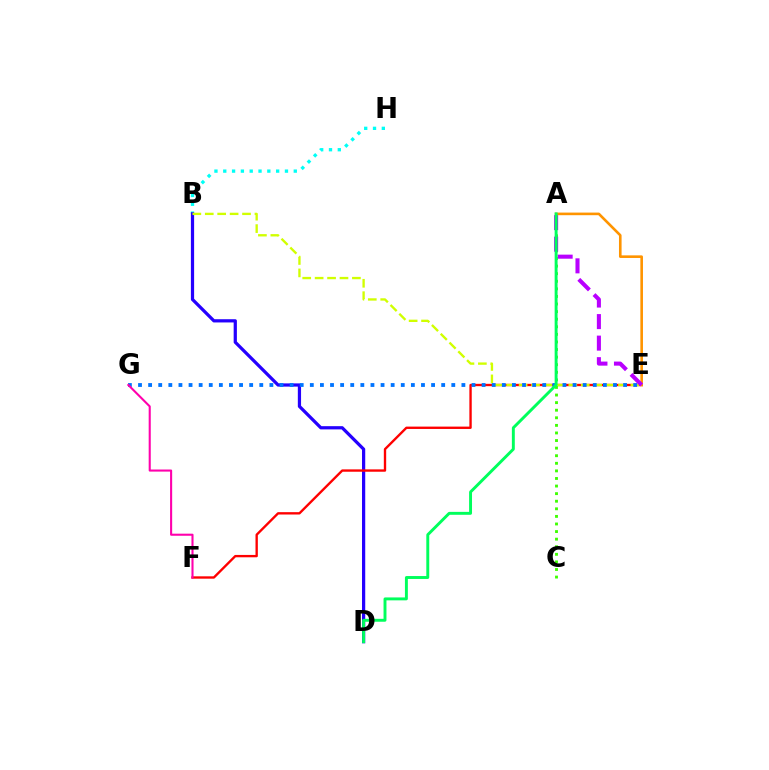{('B', 'H'): [{'color': '#00fff6', 'line_style': 'dotted', 'thickness': 2.39}], ('B', 'D'): [{'color': '#2500ff', 'line_style': 'solid', 'thickness': 2.33}], ('E', 'F'): [{'color': '#ff0000', 'line_style': 'solid', 'thickness': 1.7}], ('B', 'E'): [{'color': '#d1ff00', 'line_style': 'dashed', 'thickness': 1.69}], ('E', 'G'): [{'color': '#0074ff', 'line_style': 'dotted', 'thickness': 2.75}], ('A', 'C'): [{'color': '#3dff00', 'line_style': 'dotted', 'thickness': 2.06}], ('F', 'G'): [{'color': '#ff00ac', 'line_style': 'solid', 'thickness': 1.5}], ('A', 'E'): [{'color': '#ff9400', 'line_style': 'solid', 'thickness': 1.88}, {'color': '#b900ff', 'line_style': 'dashed', 'thickness': 2.93}], ('A', 'D'): [{'color': '#00ff5c', 'line_style': 'solid', 'thickness': 2.1}]}